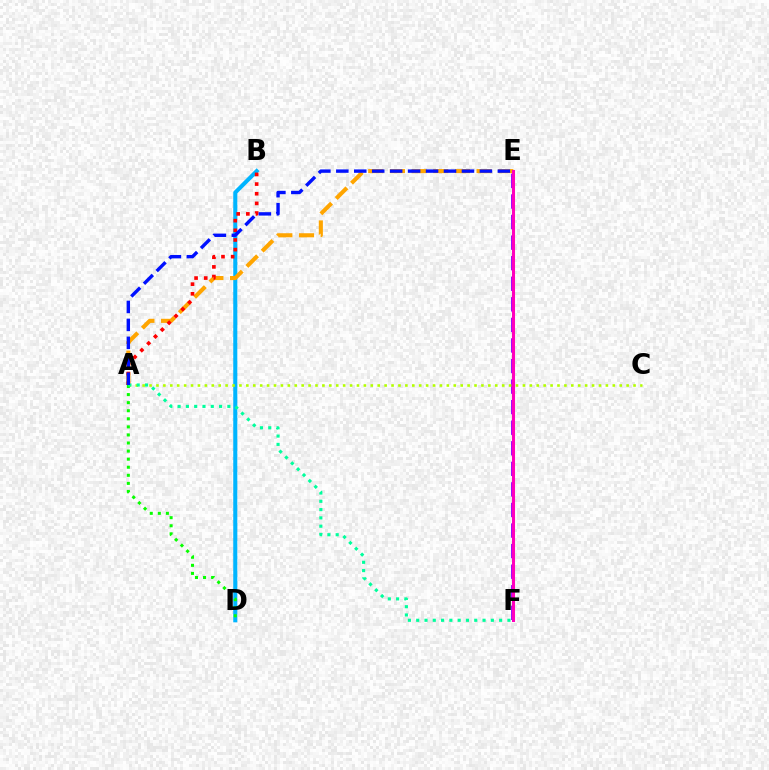{('B', 'D'): [{'color': '#00b5ff', 'line_style': 'solid', 'thickness': 2.92}], ('E', 'F'): [{'color': '#9b00ff', 'line_style': 'dashed', 'thickness': 2.79}, {'color': '#ff00bd', 'line_style': 'solid', 'thickness': 2.2}], ('A', 'C'): [{'color': '#b3ff00', 'line_style': 'dotted', 'thickness': 1.88}], ('A', 'D'): [{'color': '#08ff00', 'line_style': 'dotted', 'thickness': 2.19}], ('A', 'E'): [{'color': '#ffa500', 'line_style': 'dashed', 'thickness': 2.94}, {'color': '#0010ff', 'line_style': 'dashed', 'thickness': 2.44}], ('A', 'B'): [{'color': '#ff0000', 'line_style': 'dotted', 'thickness': 2.63}], ('A', 'F'): [{'color': '#00ff9d', 'line_style': 'dotted', 'thickness': 2.25}]}